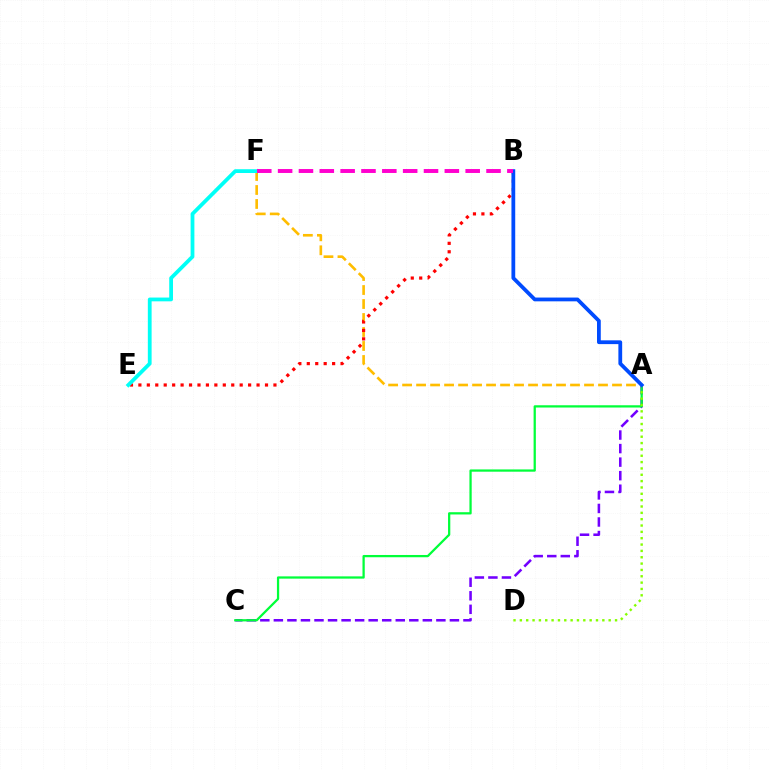{('A', 'F'): [{'color': '#ffbd00', 'line_style': 'dashed', 'thickness': 1.9}], ('B', 'E'): [{'color': '#ff0000', 'line_style': 'dotted', 'thickness': 2.29}], ('E', 'F'): [{'color': '#00fff6', 'line_style': 'solid', 'thickness': 2.72}], ('A', 'C'): [{'color': '#7200ff', 'line_style': 'dashed', 'thickness': 1.84}, {'color': '#00ff39', 'line_style': 'solid', 'thickness': 1.63}], ('A', 'D'): [{'color': '#84ff00', 'line_style': 'dotted', 'thickness': 1.72}], ('A', 'B'): [{'color': '#004bff', 'line_style': 'solid', 'thickness': 2.72}], ('B', 'F'): [{'color': '#ff00cf', 'line_style': 'dashed', 'thickness': 2.83}]}